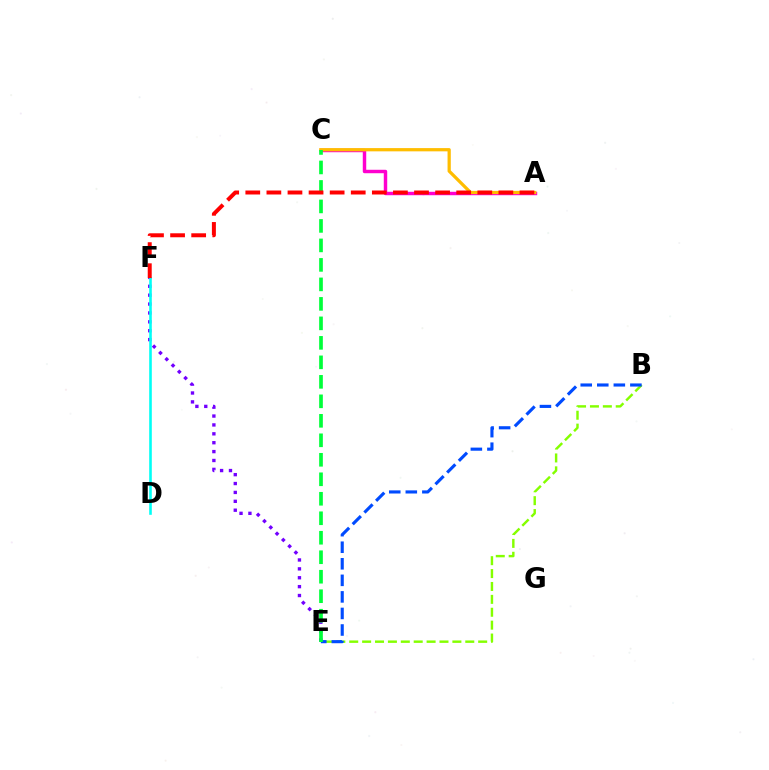{('E', 'F'): [{'color': '#7200ff', 'line_style': 'dotted', 'thickness': 2.41}], ('A', 'C'): [{'color': '#ff00cf', 'line_style': 'solid', 'thickness': 2.48}, {'color': '#ffbd00', 'line_style': 'solid', 'thickness': 2.33}], ('B', 'E'): [{'color': '#84ff00', 'line_style': 'dashed', 'thickness': 1.75}, {'color': '#004bff', 'line_style': 'dashed', 'thickness': 2.25}], ('D', 'F'): [{'color': '#00fff6', 'line_style': 'solid', 'thickness': 1.88}], ('C', 'E'): [{'color': '#00ff39', 'line_style': 'dashed', 'thickness': 2.65}], ('A', 'F'): [{'color': '#ff0000', 'line_style': 'dashed', 'thickness': 2.87}]}